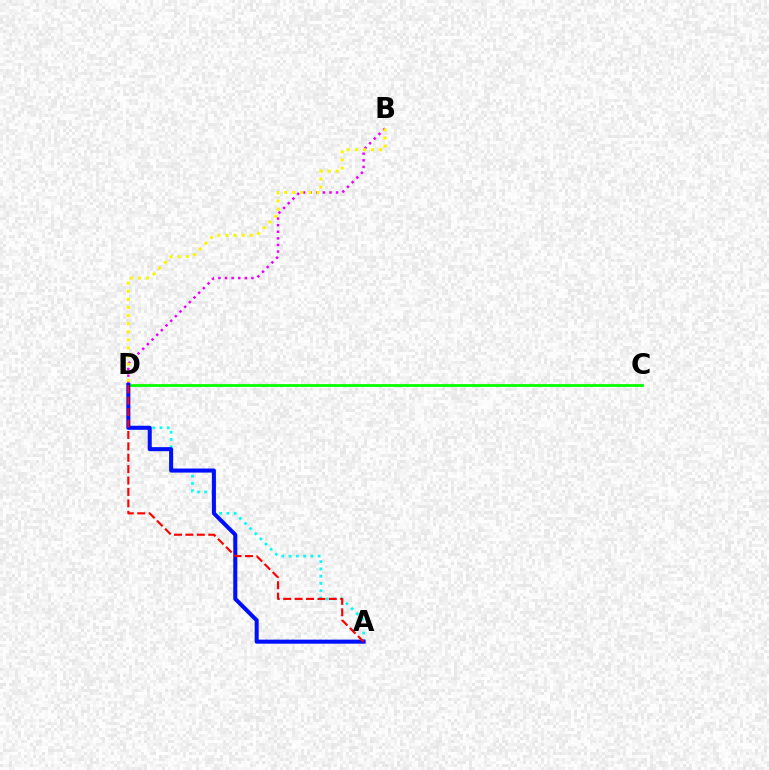{('B', 'D'): [{'color': '#ee00ff', 'line_style': 'dotted', 'thickness': 1.79}, {'color': '#fcf500', 'line_style': 'dotted', 'thickness': 2.2}], ('A', 'D'): [{'color': '#00fff6', 'line_style': 'dotted', 'thickness': 1.97}, {'color': '#0010ff', 'line_style': 'solid', 'thickness': 2.92}, {'color': '#ff0000', 'line_style': 'dashed', 'thickness': 1.55}], ('C', 'D'): [{'color': '#08ff00', 'line_style': 'solid', 'thickness': 2.0}]}